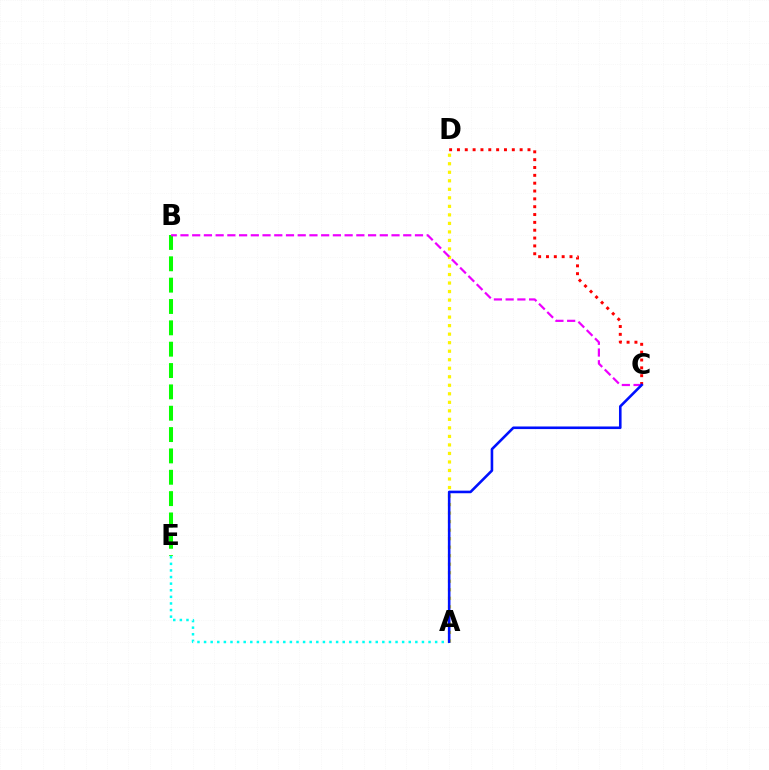{('C', 'D'): [{'color': '#ff0000', 'line_style': 'dotted', 'thickness': 2.13}], ('B', 'E'): [{'color': '#08ff00', 'line_style': 'dashed', 'thickness': 2.9}], ('A', 'E'): [{'color': '#00fff6', 'line_style': 'dotted', 'thickness': 1.79}], ('A', 'D'): [{'color': '#fcf500', 'line_style': 'dotted', 'thickness': 2.31}], ('B', 'C'): [{'color': '#ee00ff', 'line_style': 'dashed', 'thickness': 1.59}], ('A', 'C'): [{'color': '#0010ff', 'line_style': 'solid', 'thickness': 1.87}]}